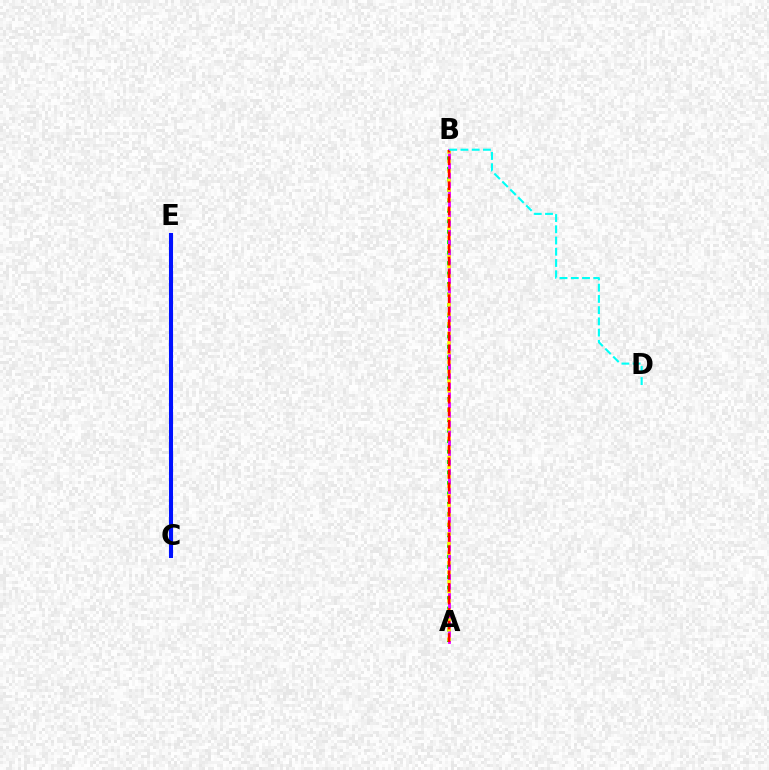{('A', 'B'): [{'color': '#08ff00', 'line_style': 'dotted', 'thickness': 2.84}, {'color': '#ee00ff', 'line_style': 'solid', 'thickness': 2.02}, {'color': '#fcf500', 'line_style': 'dotted', 'thickness': 2.6}, {'color': '#ff0000', 'line_style': 'dashed', 'thickness': 1.71}], ('B', 'D'): [{'color': '#00fff6', 'line_style': 'dashed', 'thickness': 1.53}], ('C', 'E'): [{'color': '#0010ff', 'line_style': 'solid', 'thickness': 2.94}]}